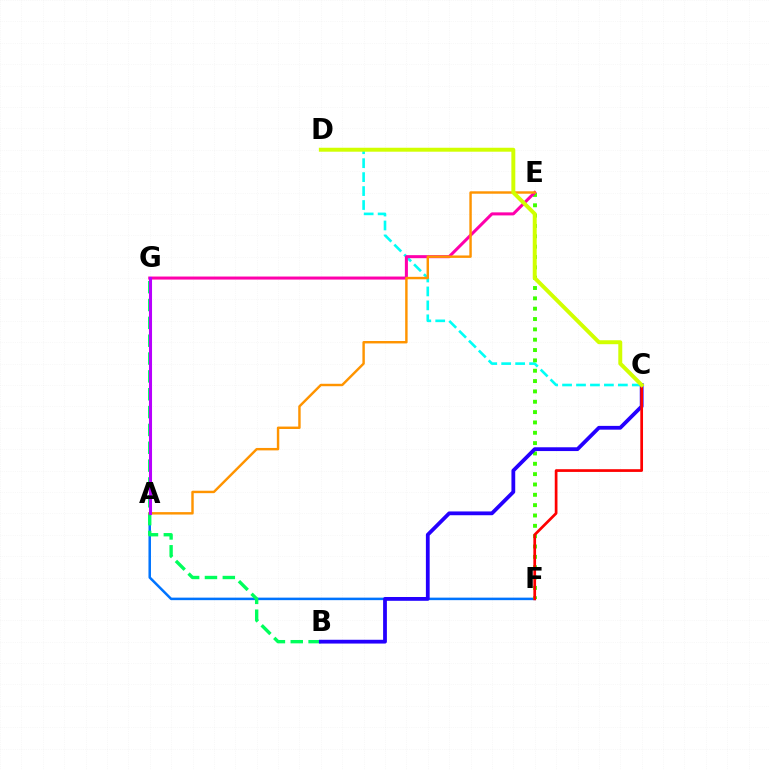{('C', 'D'): [{'color': '#00fff6', 'line_style': 'dashed', 'thickness': 1.89}, {'color': '#d1ff00', 'line_style': 'solid', 'thickness': 2.84}], ('A', 'F'): [{'color': '#0074ff', 'line_style': 'solid', 'thickness': 1.81}], ('E', 'F'): [{'color': '#3dff00', 'line_style': 'dotted', 'thickness': 2.81}], ('B', 'G'): [{'color': '#00ff5c', 'line_style': 'dashed', 'thickness': 2.42}], ('E', 'G'): [{'color': '#ff00ac', 'line_style': 'solid', 'thickness': 2.18}], ('A', 'E'): [{'color': '#ff9400', 'line_style': 'solid', 'thickness': 1.75}], ('A', 'G'): [{'color': '#b900ff', 'line_style': 'solid', 'thickness': 2.21}], ('B', 'C'): [{'color': '#2500ff', 'line_style': 'solid', 'thickness': 2.72}], ('C', 'F'): [{'color': '#ff0000', 'line_style': 'solid', 'thickness': 1.95}]}